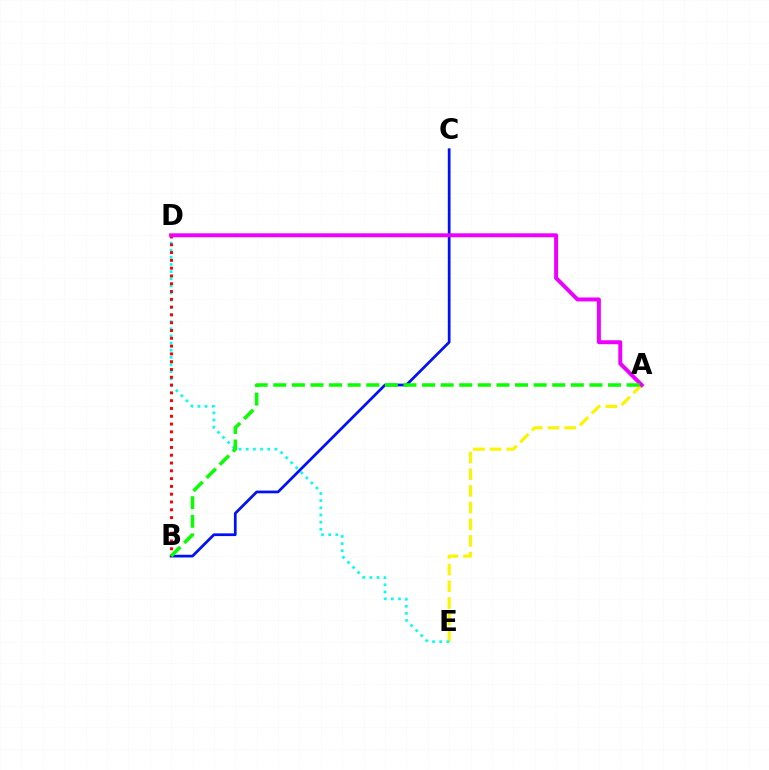{('B', 'C'): [{'color': '#0010ff', 'line_style': 'solid', 'thickness': 1.96}], ('A', 'E'): [{'color': '#fcf500', 'line_style': 'dashed', 'thickness': 2.27}], ('D', 'E'): [{'color': '#00fff6', 'line_style': 'dotted', 'thickness': 1.94}], ('B', 'D'): [{'color': '#ff0000', 'line_style': 'dotted', 'thickness': 2.12}], ('A', 'D'): [{'color': '#ee00ff', 'line_style': 'solid', 'thickness': 2.85}], ('A', 'B'): [{'color': '#08ff00', 'line_style': 'dashed', 'thickness': 2.53}]}